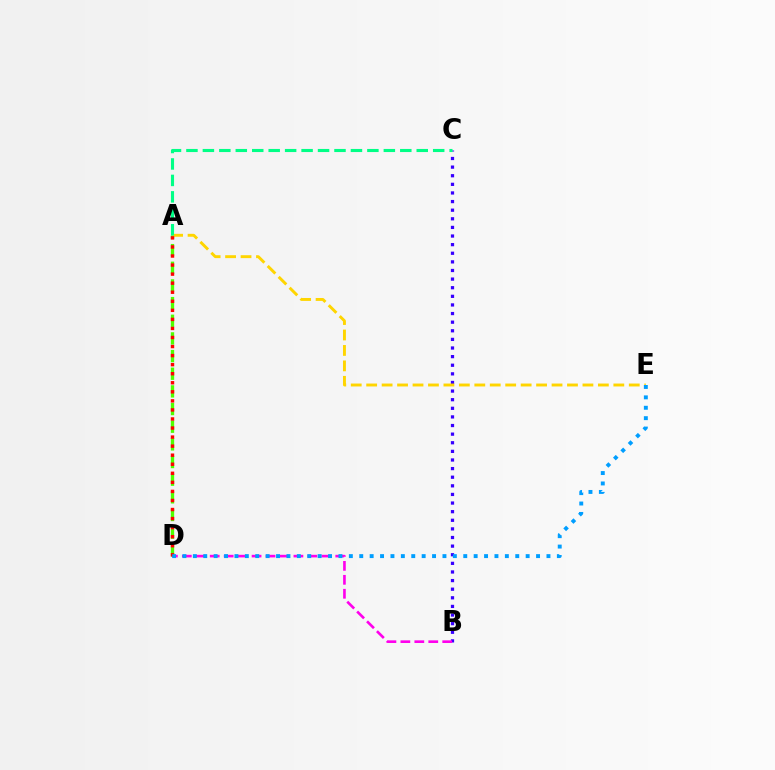{('B', 'C'): [{'color': '#3700ff', 'line_style': 'dotted', 'thickness': 2.34}], ('A', 'D'): [{'color': '#4fff00', 'line_style': 'dashed', 'thickness': 2.4}, {'color': '#ff0000', 'line_style': 'dotted', 'thickness': 2.46}], ('B', 'D'): [{'color': '#ff00ed', 'line_style': 'dashed', 'thickness': 1.89}], ('A', 'E'): [{'color': '#ffd500', 'line_style': 'dashed', 'thickness': 2.1}], ('D', 'E'): [{'color': '#009eff', 'line_style': 'dotted', 'thickness': 2.83}], ('A', 'C'): [{'color': '#00ff86', 'line_style': 'dashed', 'thickness': 2.23}]}